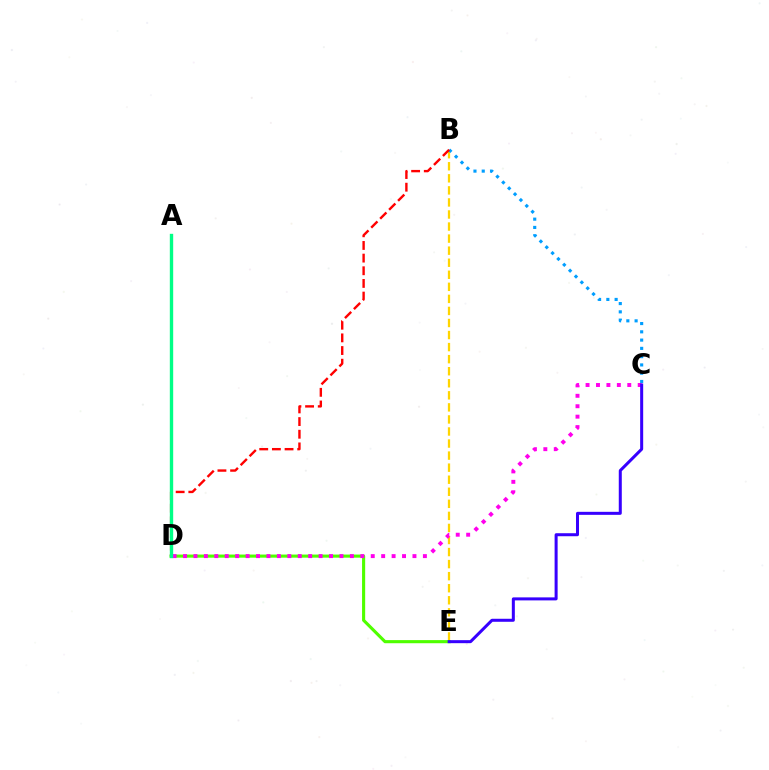{('B', 'E'): [{'color': '#ffd500', 'line_style': 'dashed', 'thickness': 1.64}], ('D', 'E'): [{'color': '#4fff00', 'line_style': 'solid', 'thickness': 2.24}], ('B', 'C'): [{'color': '#009eff', 'line_style': 'dotted', 'thickness': 2.25}], ('C', 'D'): [{'color': '#ff00ed', 'line_style': 'dotted', 'thickness': 2.83}], ('B', 'D'): [{'color': '#ff0000', 'line_style': 'dashed', 'thickness': 1.72}], ('A', 'D'): [{'color': '#00ff86', 'line_style': 'solid', 'thickness': 2.42}], ('C', 'E'): [{'color': '#3700ff', 'line_style': 'solid', 'thickness': 2.17}]}